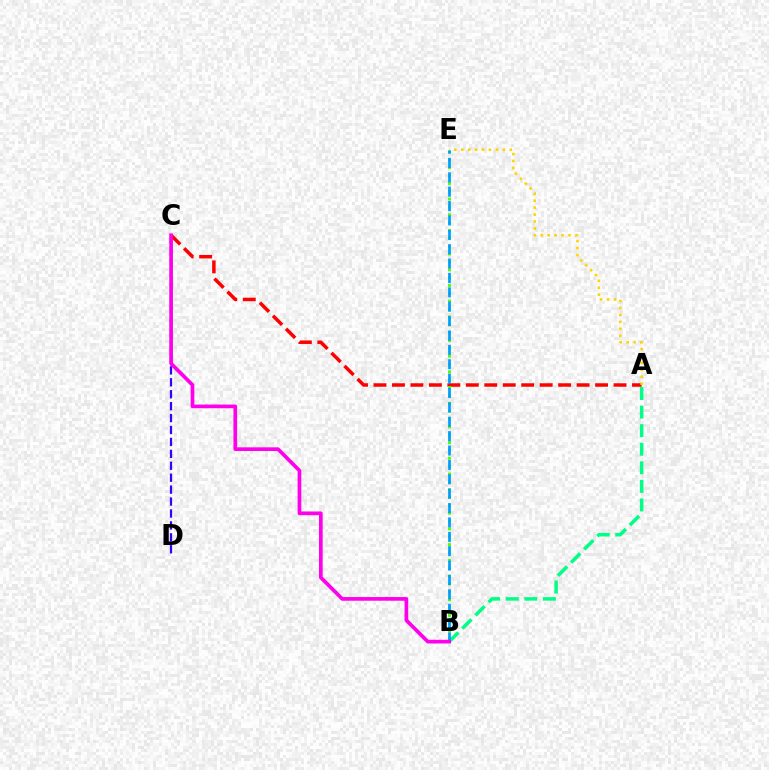{('A', 'C'): [{'color': '#ff0000', 'line_style': 'dashed', 'thickness': 2.51}], ('A', 'B'): [{'color': '#00ff86', 'line_style': 'dashed', 'thickness': 2.52}], ('B', 'E'): [{'color': '#4fff00', 'line_style': 'dotted', 'thickness': 2.13}, {'color': '#009eff', 'line_style': 'dashed', 'thickness': 1.95}], ('C', 'D'): [{'color': '#3700ff', 'line_style': 'dashed', 'thickness': 1.62}], ('A', 'E'): [{'color': '#ffd500', 'line_style': 'dotted', 'thickness': 1.88}], ('B', 'C'): [{'color': '#ff00ed', 'line_style': 'solid', 'thickness': 2.65}]}